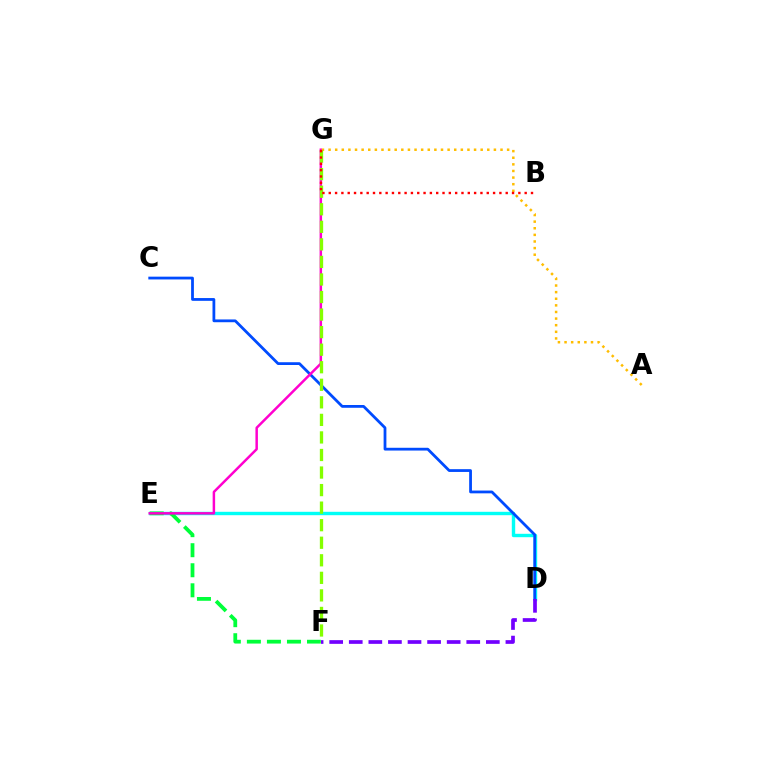{('D', 'E'): [{'color': '#00fff6', 'line_style': 'solid', 'thickness': 2.45}], ('E', 'F'): [{'color': '#00ff39', 'line_style': 'dashed', 'thickness': 2.72}], ('C', 'D'): [{'color': '#004bff', 'line_style': 'solid', 'thickness': 2.0}], ('E', 'G'): [{'color': '#ff00cf', 'line_style': 'solid', 'thickness': 1.79}], ('A', 'G'): [{'color': '#ffbd00', 'line_style': 'dotted', 'thickness': 1.8}], ('F', 'G'): [{'color': '#84ff00', 'line_style': 'dashed', 'thickness': 2.38}], ('B', 'G'): [{'color': '#ff0000', 'line_style': 'dotted', 'thickness': 1.72}], ('D', 'F'): [{'color': '#7200ff', 'line_style': 'dashed', 'thickness': 2.66}]}